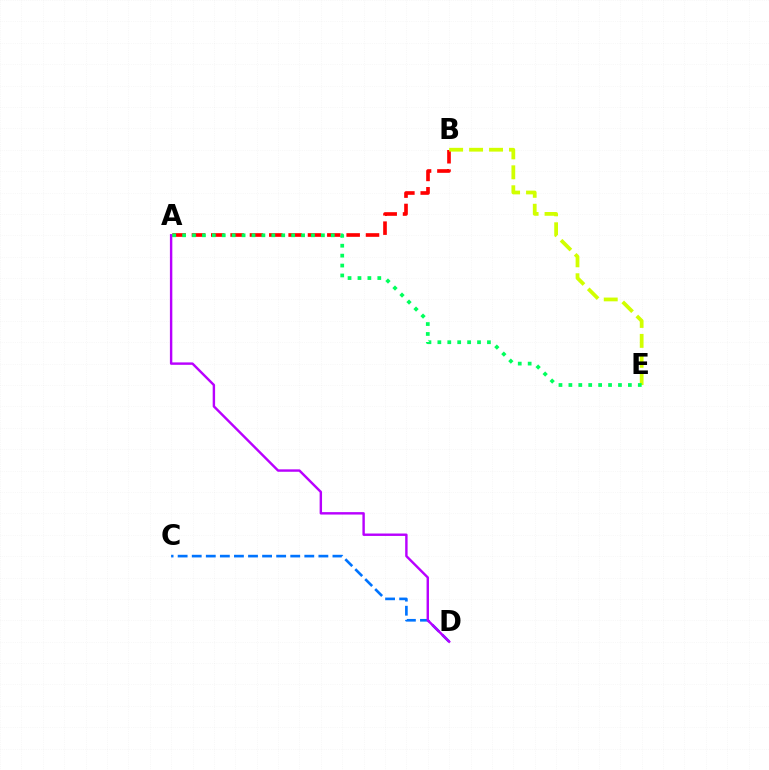{('C', 'D'): [{'color': '#0074ff', 'line_style': 'dashed', 'thickness': 1.91}], ('A', 'D'): [{'color': '#b900ff', 'line_style': 'solid', 'thickness': 1.74}], ('A', 'B'): [{'color': '#ff0000', 'line_style': 'dashed', 'thickness': 2.63}], ('B', 'E'): [{'color': '#d1ff00', 'line_style': 'dashed', 'thickness': 2.71}], ('A', 'E'): [{'color': '#00ff5c', 'line_style': 'dotted', 'thickness': 2.69}]}